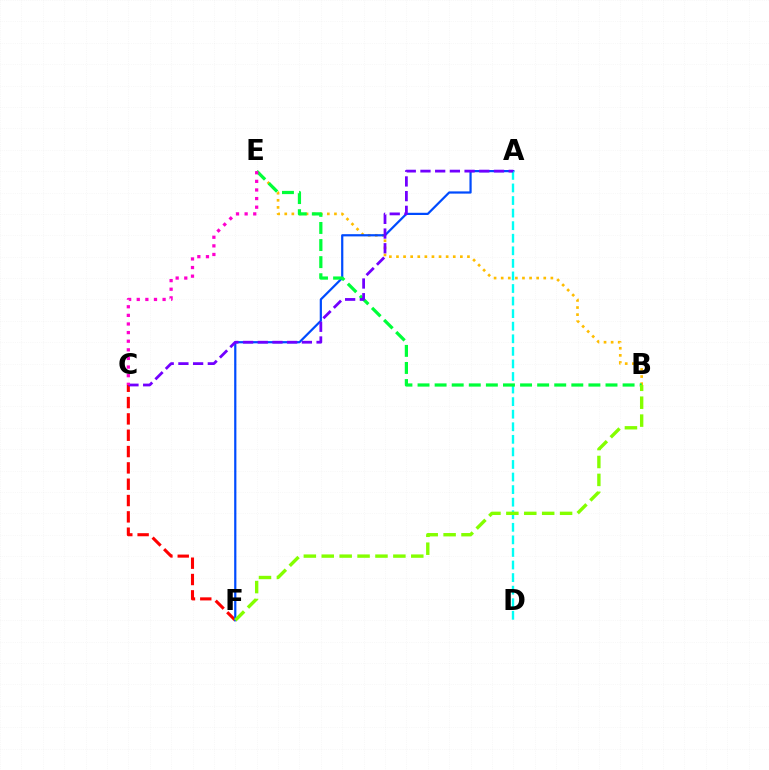{('B', 'E'): [{'color': '#ffbd00', 'line_style': 'dotted', 'thickness': 1.93}, {'color': '#00ff39', 'line_style': 'dashed', 'thickness': 2.32}], ('C', 'F'): [{'color': '#ff0000', 'line_style': 'dashed', 'thickness': 2.22}], ('A', 'F'): [{'color': '#004bff', 'line_style': 'solid', 'thickness': 1.6}], ('A', 'D'): [{'color': '#00fff6', 'line_style': 'dashed', 'thickness': 1.71}], ('B', 'F'): [{'color': '#84ff00', 'line_style': 'dashed', 'thickness': 2.43}], ('A', 'C'): [{'color': '#7200ff', 'line_style': 'dashed', 'thickness': 2.0}], ('C', 'E'): [{'color': '#ff00cf', 'line_style': 'dotted', 'thickness': 2.34}]}